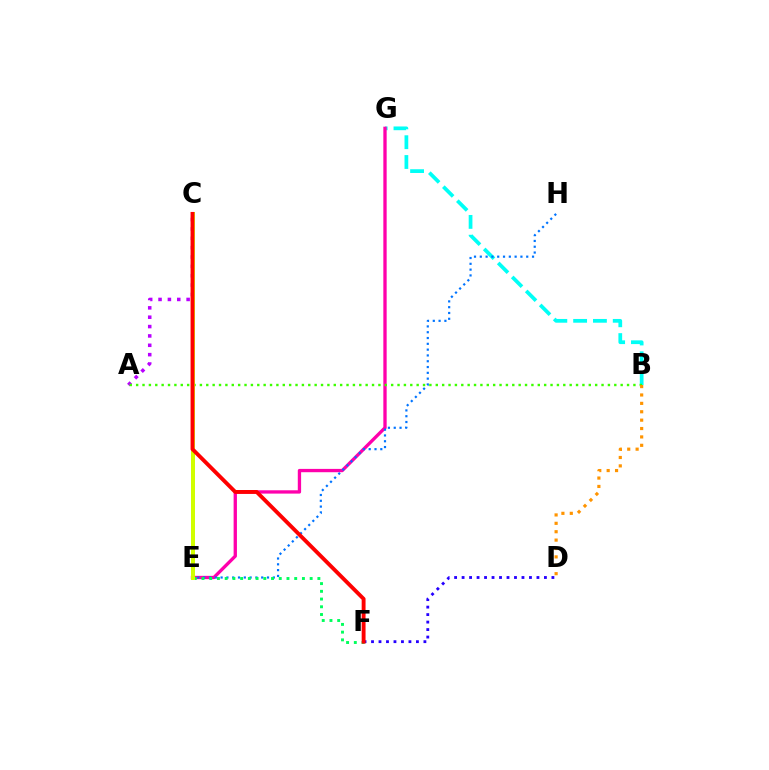{('B', 'G'): [{'color': '#00fff6', 'line_style': 'dashed', 'thickness': 2.69}], ('E', 'G'): [{'color': '#ff00ac', 'line_style': 'solid', 'thickness': 2.39}], ('E', 'H'): [{'color': '#0074ff', 'line_style': 'dotted', 'thickness': 1.58}], ('D', 'F'): [{'color': '#2500ff', 'line_style': 'dotted', 'thickness': 2.03}], ('A', 'C'): [{'color': '#b900ff', 'line_style': 'dotted', 'thickness': 2.54}], ('E', 'F'): [{'color': '#00ff5c', 'line_style': 'dotted', 'thickness': 2.1}], ('A', 'B'): [{'color': '#3dff00', 'line_style': 'dotted', 'thickness': 1.73}], ('C', 'E'): [{'color': '#d1ff00', 'line_style': 'solid', 'thickness': 2.88}], ('C', 'F'): [{'color': '#ff0000', 'line_style': 'solid', 'thickness': 2.79}], ('B', 'D'): [{'color': '#ff9400', 'line_style': 'dotted', 'thickness': 2.28}]}